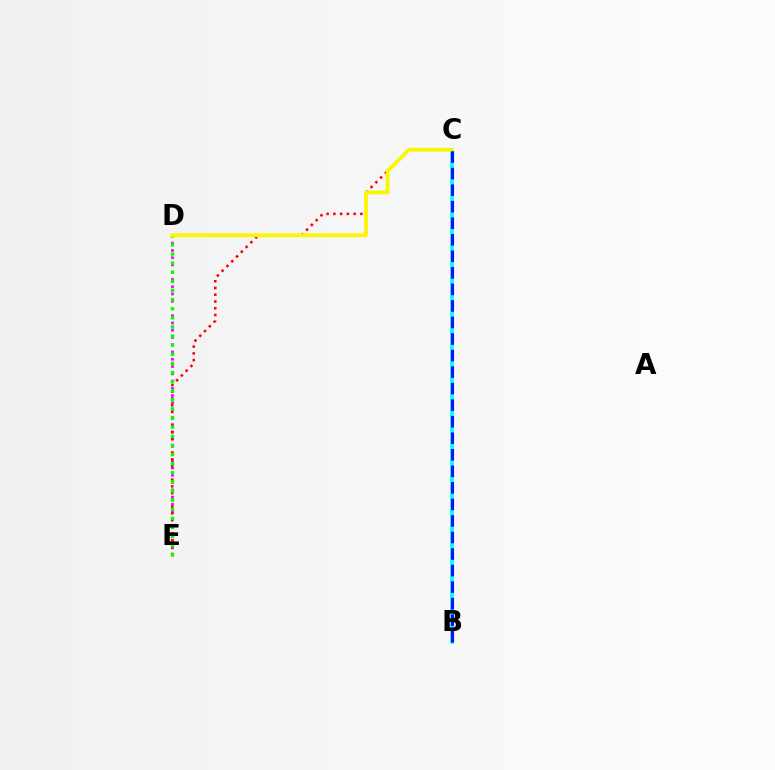{('D', 'E'): [{'color': '#ee00ff', 'line_style': 'dotted', 'thickness': 1.97}, {'color': '#08ff00', 'line_style': 'dotted', 'thickness': 2.48}], ('B', 'C'): [{'color': '#00fff6', 'line_style': 'solid', 'thickness': 2.63}, {'color': '#0010ff', 'line_style': 'dashed', 'thickness': 2.25}], ('C', 'E'): [{'color': '#ff0000', 'line_style': 'dotted', 'thickness': 1.84}], ('C', 'D'): [{'color': '#fcf500', 'line_style': 'solid', 'thickness': 2.72}]}